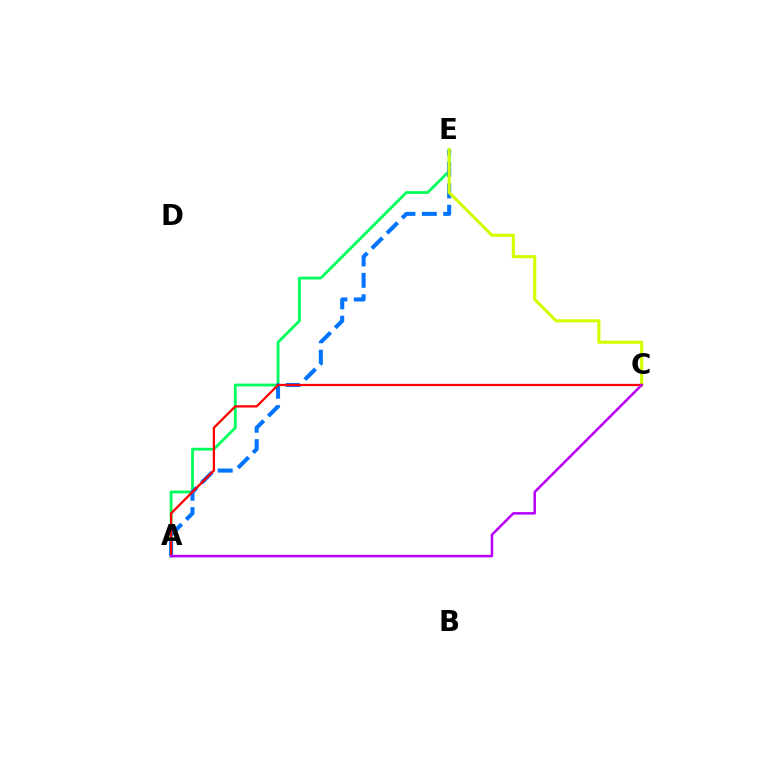{('A', 'E'): [{'color': '#00ff5c', 'line_style': 'solid', 'thickness': 2.01}, {'color': '#0074ff', 'line_style': 'dashed', 'thickness': 2.91}], ('C', 'E'): [{'color': '#d1ff00', 'line_style': 'solid', 'thickness': 2.25}], ('A', 'C'): [{'color': '#ff0000', 'line_style': 'solid', 'thickness': 1.63}, {'color': '#b900ff', 'line_style': 'solid', 'thickness': 1.8}]}